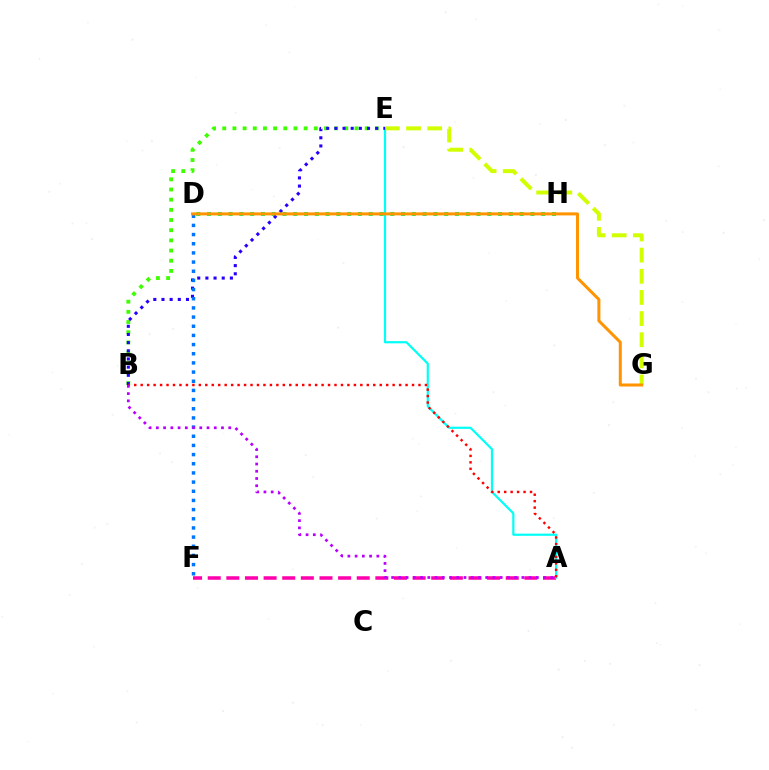{('B', 'E'): [{'color': '#3dff00', 'line_style': 'dotted', 'thickness': 2.76}, {'color': '#2500ff', 'line_style': 'dotted', 'thickness': 2.22}], ('E', 'G'): [{'color': '#d1ff00', 'line_style': 'dashed', 'thickness': 2.87}], ('A', 'F'): [{'color': '#ff00ac', 'line_style': 'dashed', 'thickness': 2.53}], ('D', 'H'): [{'color': '#00ff5c', 'line_style': 'dotted', 'thickness': 2.93}], ('A', 'E'): [{'color': '#00fff6', 'line_style': 'solid', 'thickness': 1.57}], ('A', 'B'): [{'color': '#ff0000', 'line_style': 'dotted', 'thickness': 1.76}, {'color': '#b900ff', 'line_style': 'dotted', 'thickness': 1.97}], ('D', 'F'): [{'color': '#0074ff', 'line_style': 'dotted', 'thickness': 2.49}], ('D', 'G'): [{'color': '#ff9400', 'line_style': 'solid', 'thickness': 2.17}]}